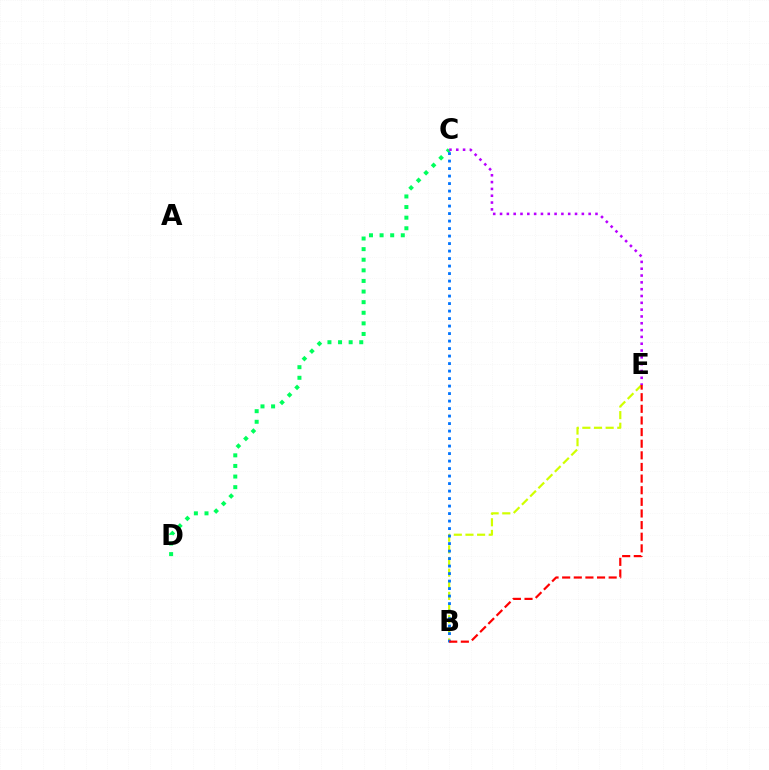{('C', 'D'): [{'color': '#00ff5c', 'line_style': 'dotted', 'thickness': 2.88}], ('B', 'E'): [{'color': '#d1ff00', 'line_style': 'dashed', 'thickness': 1.58}, {'color': '#ff0000', 'line_style': 'dashed', 'thickness': 1.58}], ('B', 'C'): [{'color': '#0074ff', 'line_style': 'dotted', 'thickness': 2.04}], ('C', 'E'): [{'color': '#b900ff', 'line_style': 'dotted', 'thickness': 1.85}]}